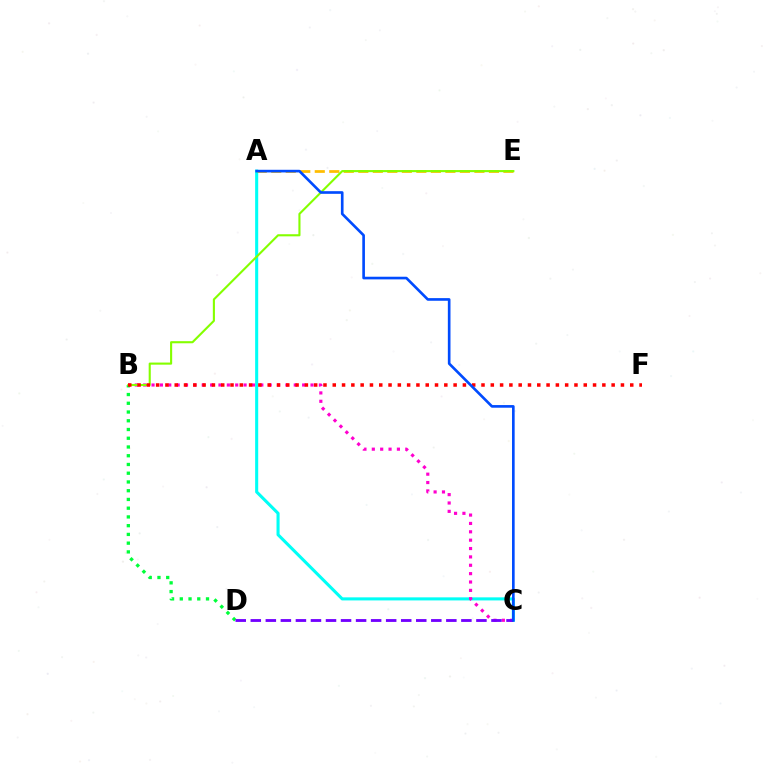{('A', 'C'): [{'color': '#00fff6', 'line_style': 'solid', 'thickness': 2.22}, {'color': '#004bff', 'line_style': 'solid', 'thickness': 1.91}], ('B', 'C'): [{'color': '#ff00cf', 'line_style': 'dotted', 'thickness': 2.27}], ('B', 'D'): [{'color': '#00ff39', 'line_style': 'dotted', 'thickness': 2.38}], ('A', 'E'): [{'color': '#ffbd00', 'line_style': 'dashed', 'thickness': 1.97}], ('B', 'E'): [{'color': '#84ff00', 'line_style': 'solid', 'thickness': 1.52}], ('C', 'D'): [{'color': '#7200ff', 'line_style': 'dashed', 'thickness': 2.04}], ('B', 'F'): [{'color': '#ff0000', 'line_style': 'dotted', 'thickness': 2.53}]}